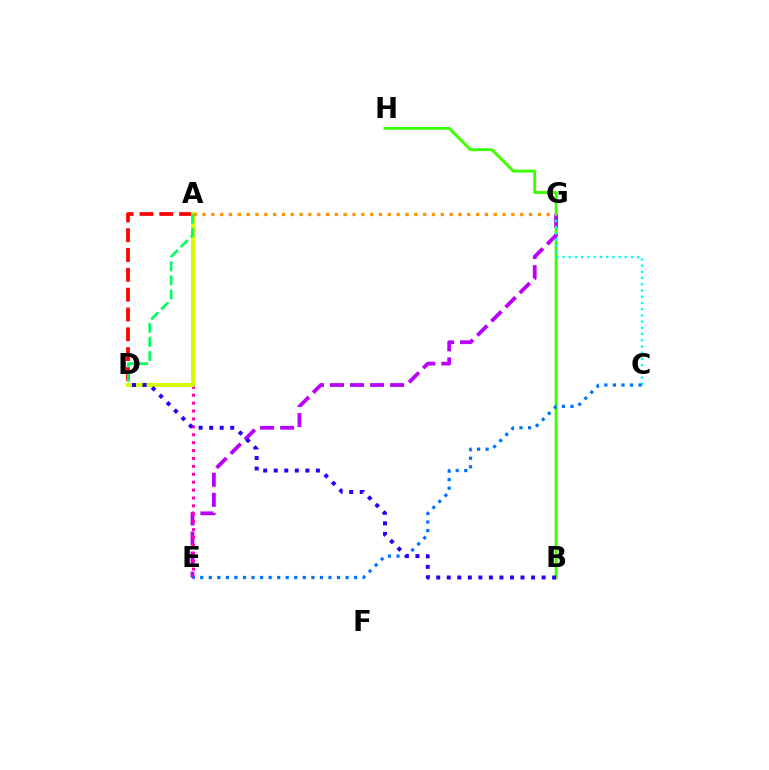{('B', 'H'): [{'color': '#3dff00', 'line_style': 'solid', 'thickness': 2.08}], ('E', 'G'): [{'color': '#b900ff', 'line_style': 'dashed', 'thickness': 2.72}], ('C', 'G'): [{'color': '#00fff6', 'line_style': 'dotted', 'thickness': 1.69}], ('A', 'E'): [{'color': '#ff00ac', 'line_style': 'dotted', 'thickness': 2.15}], ('C', 'E'): [{'color': '#0074ff', 'line_style': 'dotted', 'thickness': 2.32}], ('A', 'D'): [{'color': '#ff0000', 'line_style': 'dashed', 'thickness': 2.69}, {'color': '#d1ff00', 'line_style': 'solid', 'thickness': 2.92}, {'color': '#00ff5c', 'line_style': 'dashed', 'thickness': 1.91}], ('B', 'D'): [{'color': '#2500ff', 'line_style': 'dotted', 'thickness': 2.86}], ('A', 'G'): [{'color': '#ff9400', 'line_style': 'dotted', 'thickness': 2.4}]}